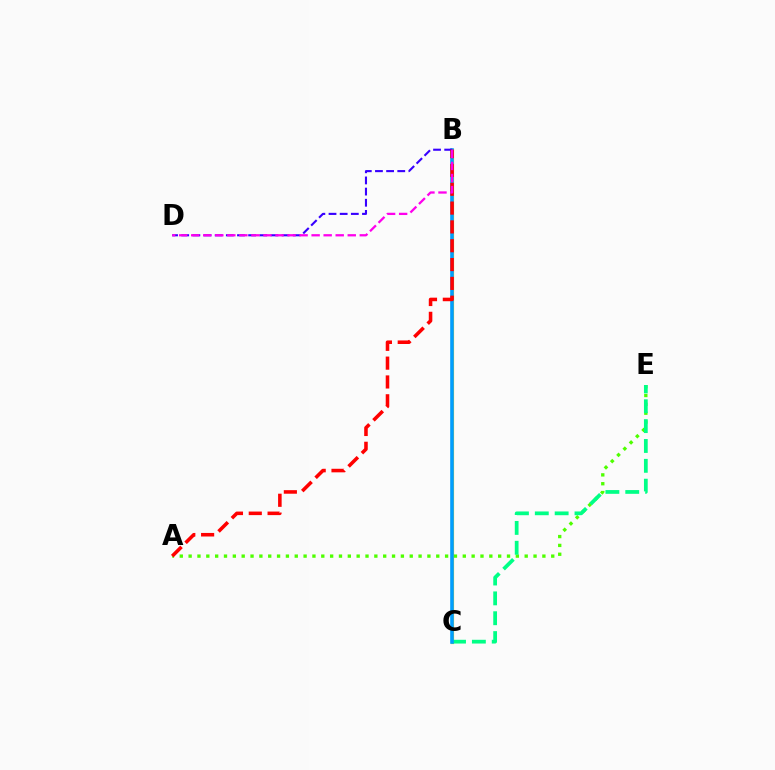{('B', 'C'): [{'color': '#ffd500', 'line_style': 'solid', 'thickness': 2.32}, {'color': '#009eff', 'line_style': 'solid', 'thickness': 2.59}], ('A', 'E'): [{'color': '#4fff00', 'line_style': 'dotted', 'thickness': 2.4}], ('C', 'E'): [{'color': '#00ff86', 'line_style': 'dashed', 'thickness': 2.7}], ('B', 'D'): [{'color': '#3700ff', 'line_style': 'dashed', 'thickness': 1.51}, {'color': '#ff00ed', 'line_style': 'dashed', 'thickness': 1.64}], ('A', 'B'): [{'color': '#ff0000', 'line_style': 'dashed', 'thickness': 2.56}]}